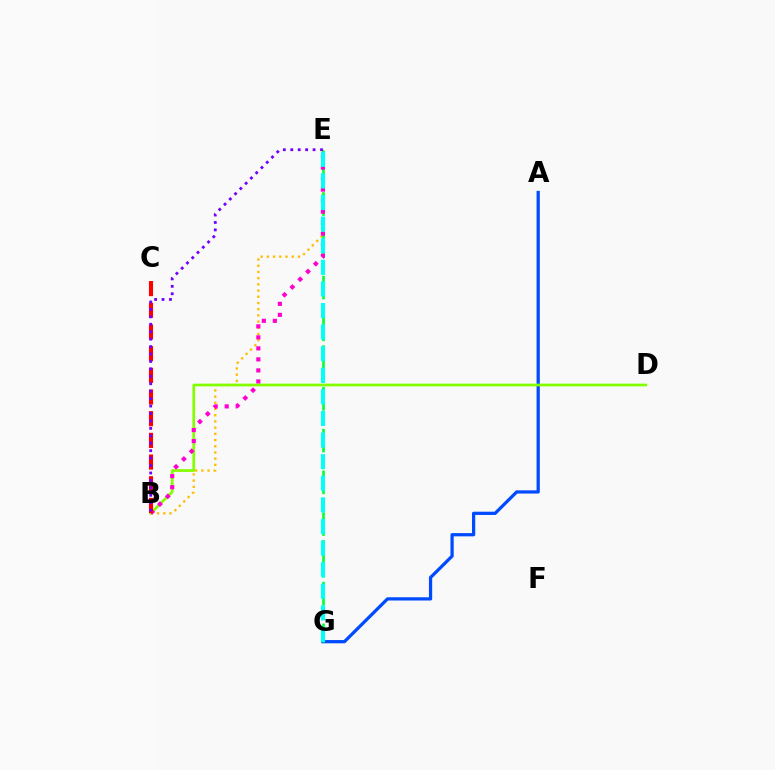{('B', 'E'): [{'color': '#ffbd00', 'line_style': 'dotted', 'thickness': 1.69}, {'color': '#ff00cf', 'line_style': 'dotted', 'thickness': 2.99}, {'color': '#7200ff', 'line_style': 'dotted', 'thickness': 2.02}], ('A', 'G'): [{'color': '#004bff', 'line_style': 'solid', 'thickness': 2.34}], ('B', 'D'): [{'color': '#84ff00', 'line_style': 'solid', 'thickness': 1.96}], ('E', 'G'): [{'color': '#00ff39', 'line_style': 'dashed', 'thickness': 1.89}, {'color': '#00fff6', 'line_style': 'dashed', 'thickness': 2.93}], ('B', 'C'): [{'color': '#ff0000', 'line_style': 'dashed', 'thickness': 2.95}]}